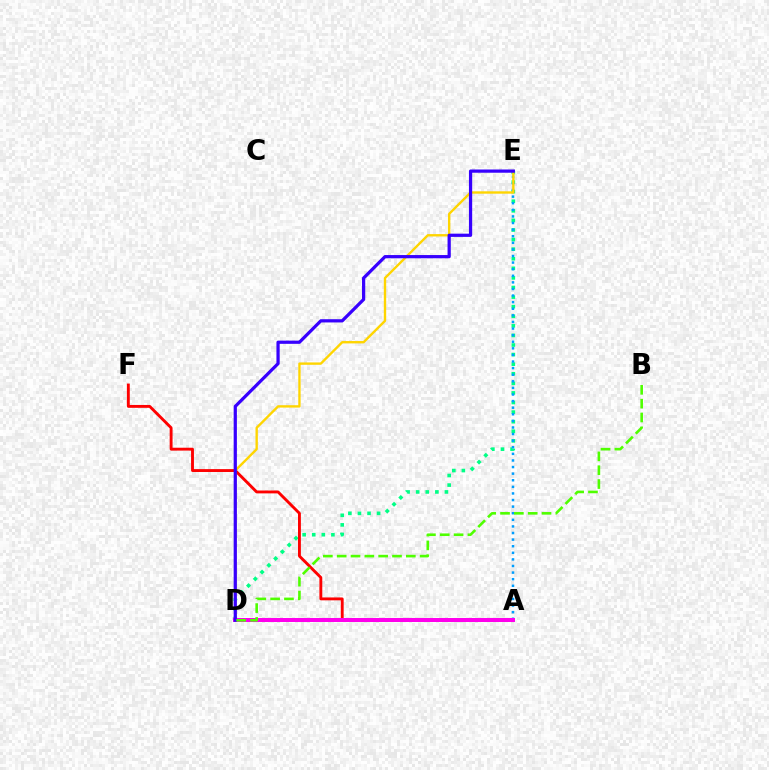{('D', 'E'): [{'color': '#00ff86', 'line_style': 'dotted', 'thickness': 2.6}, {'color': '#ffd500', 'line_style': 'solid', 'thickness': 1.71}, {'color': '#3700ff', 'line_style': 'solid', 'thickness': 2.33}], ('A', 'F'): [{'color': '#ff0000', 'line_style': 'solid', 'thickness': 2.07}], ('A', 'E'): [{'color': '#009eff', 'line_style': 'dotted', 'thickness': 1.79}], ('A', 'D'): [{'color': '#ff00ed', 'line_style': 'solid', 'thickness': 2.87}], ('B', 'D'): [{'color': '#4fff00', 'line_style': 'dashed', 'thickness': 1.88}]}